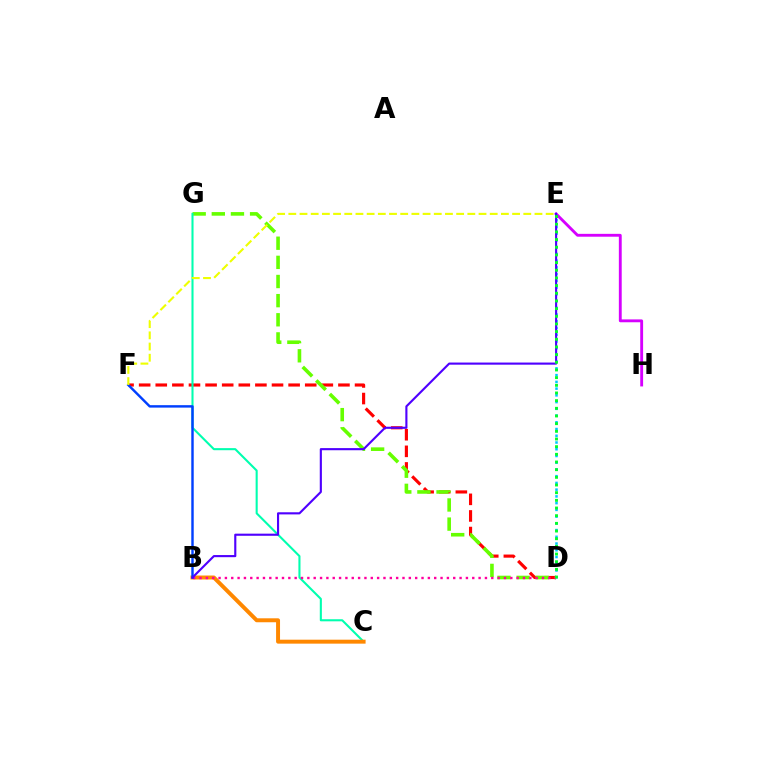{('D', 'F'): [{'color': '#ff0000', 'line_style': 'dashed', 'thickness': 2.26}], ('D', 'G'): [{'color': '#66ff00', 'line_style': 'dashed', 'thickness': 2.6}], ('D', 'E'): [{'color': '#00c7ff', 'line_style': 'dotted', 'thickness': 1.83}, {'color': '#00ff27', 'line_style': 'dotted', 'thickness': 2.08}], ('C', 'G'): [{'color': '#00ffaf', 'line_style': 'solid', 'thickness': 1.5}], ('B', 'C'): [{'color': '#ff8800', 'line_style': 'solid', 'thickness': 2.85}], ('B', 'D'): [{'color': '#ff00a0', 'line_style': 'dotted', 'thickness': 1.72}], ('E', 'H'): [{'color': '#d600ff', 'line_style': 'solid', 'thickness': 2.06}], ('B', 'F'): [{'color': '#003fff', 'line_style': 'solid', 'thickness': 1.75}], ('B', 'E'): [{'color': '#4f00ff', 'line_style': 'solid', 'thickness': 1.53}], ('E', 'F'): [{'color': '#eeff00', 'line_style': 'dashed', 'thickness': 1.52}]}